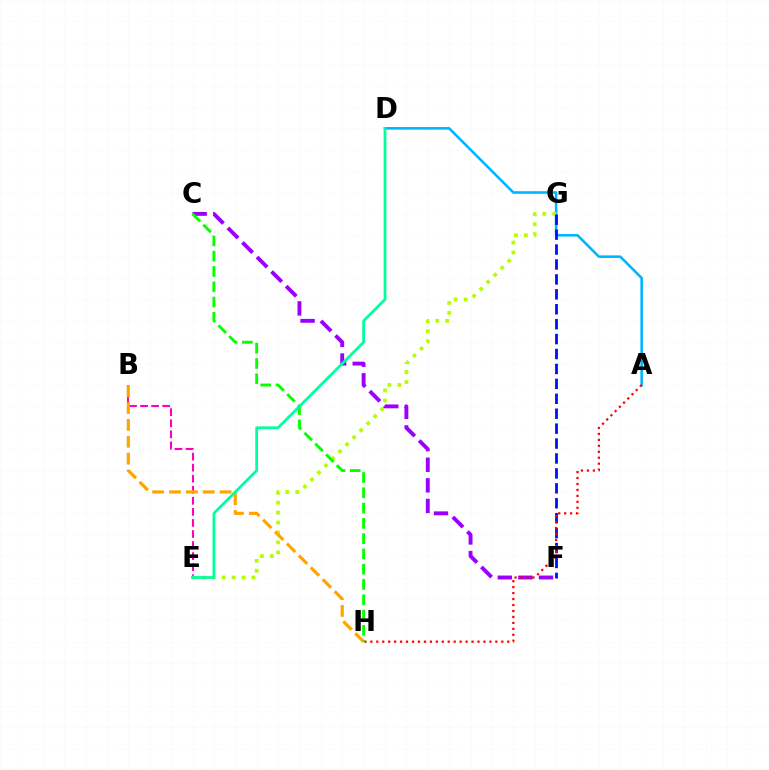{('C', 'F'): [{'color': '#9b00ff', 'line_style': 'dashed', 'thickness': 2.8}], ('B', 'E'): [{'color': '#ff00bd', 'line_style': 'dashed', 'thickness': 1.5}], ('A', 'D'): [{'color': '#00b5ff', 'line_style': 'solid', 'thickness': 1.85}], ('E', 'G'): [{'color': '#b3ff00', 'line_style': 'dotted', 'thickness': 2.7}], ('B', 'H'): [{'color': '#ffa500', 'line_style': 'dashed', 'thickness': 2.29}], ('F', 'G'): [{'color': '#0010ff', 'line_style': 'dashed', 'thickness': 2.03}], ('A', 'H'): [{'color': '#ff0000', 'line_style': 'dotted', 'thickness': 1.62}], ('C', 'H'): [{'color': '#08ff00', 'line_style': 'dashed', 'thickness': 2.08}], ('D', 'E'): [{'color': '#00ff9d', 'line_style': 'solid', 'thickness': 1.99}]}